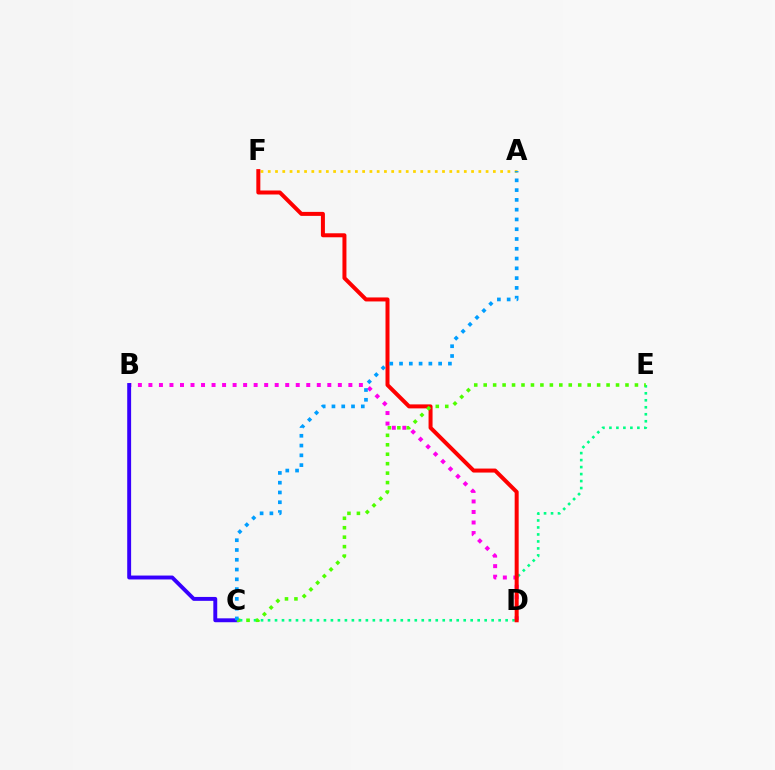{('C', 'E'): [{'color': '#00ff86', 'line_style': 'dotted', 'thickness': 1.9}, {'color': '#4fff00', 'line_style': 'dotted', 'thickness': 2.57}], ('B', 'D'): [{'color': '#ff00ed', 'line_style': 'dotted', 'thickness': 2.86}], ('A', 'F'): [{'color': '#ffd500', 'line_style': 'dotted', 'thickness': 1.97}], ('D', 'F'): [{'color': '#ff0000', 'line_style': 'solid', 'thickness': 2.88}], ('B', 'C'): [{'color': '#3700ff', 'line_style': 'solid', 'thickness': 2.81}], ('A', 'C'): [{'color': '#009eff', 'line_style': 'dotted', 'thickness': 2.66}]}